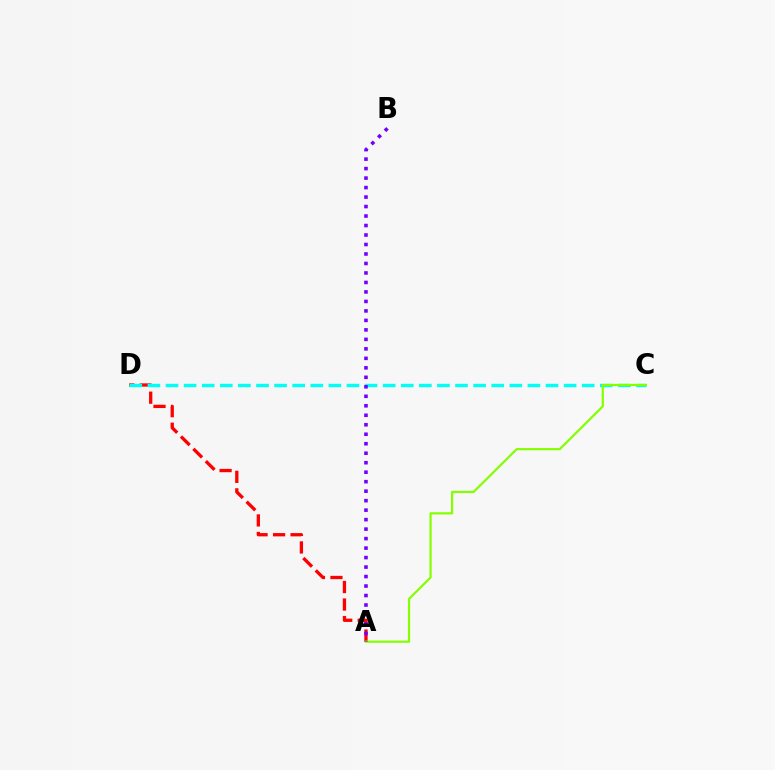{('A', 'D'): [{'color': '#ff0000', 'line_style': 'dashed', 'thickness': 2.38}], ('C', 'D'): [{'color': '#00fff6', 'line_style': 'dashed', 'thickness': 2.46}], ('A', 'C'): [{'color': '#84ff00', 'line_style': 'solid', 'thickness': 1.59}], ('A', 'B'): [{'color': '#7200ff', 'line_style': 'dotted', 'thickness': 2.58}]}